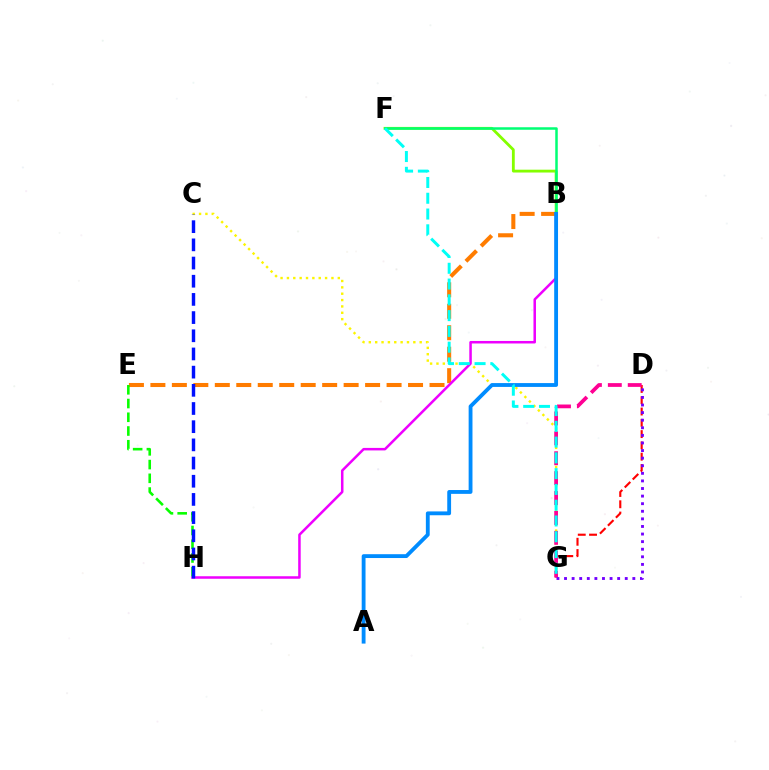{('B', 'F'): [{'color': '#84ff00', 'line_style': 'solid', 'thickness': 2.03}, {'color': '#00ff74', 'line_style': 'solid', 'thickness': 1.8}], ('B', 'E'): [{'color': '#ff7c00', 'line_style': 'dashed', 'thickness': 2.92}], ('E', 'H'): [{'color': '#08ff00', 'line_style': 'dashed', 'thickness': 1.87}], ('D', 'G'): [{'color': '#ff0000', 'line_style': 'dashed', 'thickness': 1.53}, {'color': '#ff0094', 'line_style': 'dashed', 'thickness': 2.7}, {'color': '#7200ff', 'line_style': 'dotted', 'thickness': 2.06}], ('C', 'G'): [{'color': '#fcf500', 'line_style': 'dotted', 'thickness': 1.73}], ('B', 'H'): [{'color': '#ee00ff', 'line_style': 'solid', 'thickness': 1.81}], ('A', 'B'): [{'color': '#008cff', 'line_style': 'solid', 'thickness': 2.76}], ('C', 'H'): [{'color': '#0010ff', 'line_style': 'dashed', 'thickness': 2.47}], ('F', 'G'): [{'color': '#00fff6', 'line_style': 'dashed', 'thickness': 2.14}]}